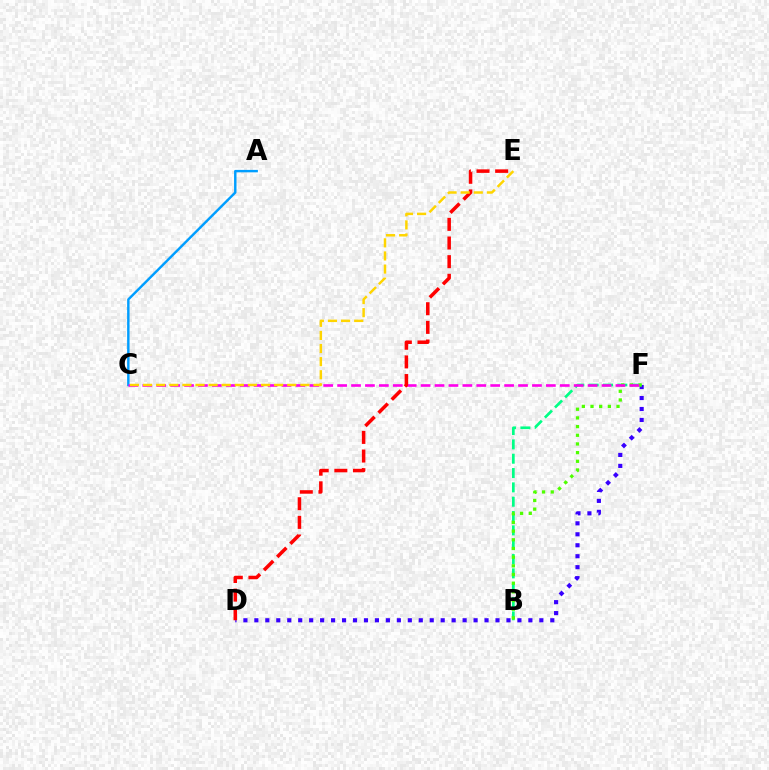{('D', 'F'): [{'color': '#3700ff', 'line_style': 'dotted', 'thickness': 2.98}], ('B', 'F'): [{'color': '#00ff86', 'line_style': 'dashed', 'thickness': 1.95}, {'color': '#4fff00', 'line_style': 'dotted', 'thickness': 2.36}], ('A', 'C'): [{'color': '#009eff', 'line_style': 'solid', 'thickness': 1.75}], ('C', 'F'): [{'color': '#ff00ed', 'line_style': 'dashed', 'thickness': 1.89}], ('D', 'E'): [{'color': '#ff0000', 'line_style': 'dashed', 'thickness': 2.53}], ('C', 'E'): [{'color': '#ffd500', 'line_style': 'dashed', 'thickness': 1.78}]}